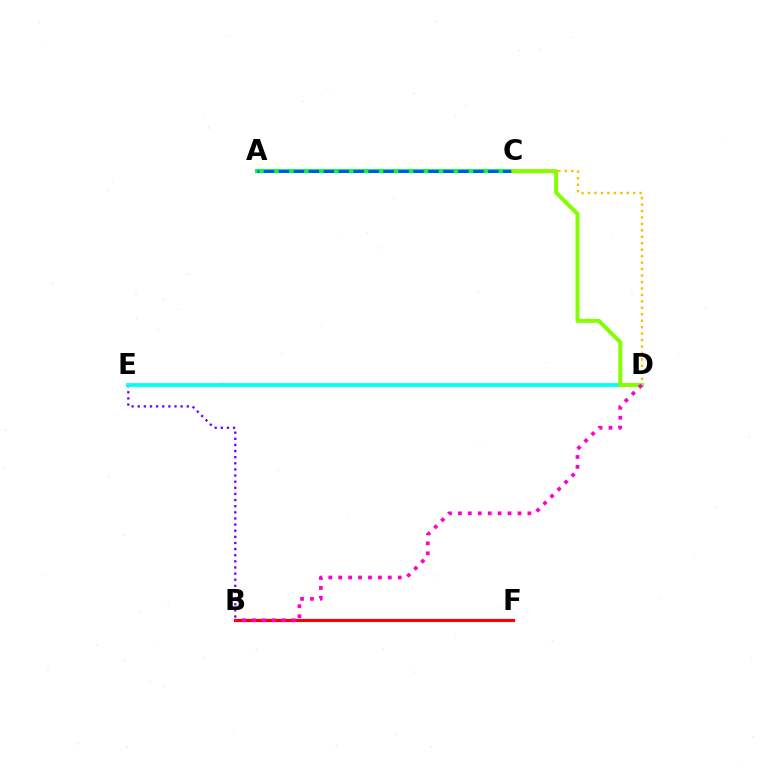{('B', 'E'): [{'color': '#7200ff', 'line_style': 'dotted', 'thickness': 1.66}], ('A', 'C'): [{'color': '#00ff39', 'line_style': 'solid', 'thickness': 2.88}, {'color': '#004bff', 'line_style': 'dashed', 'thickness': 2.03}], ('C', 'D'): [{'color': '#ffbd00', 'line_style': 'dotted', 'thickness': 1.75}, {'color': '#84ff00', 'line_style': 'solid', 'thickness': 2.89}], ('D', 'E'): [{'color': '#00fff6', 'line_style': 'solid', 'thickness': 2.76}], ('B', 'F'): [{'color': '#ff0000', 'line_style': 'solid', 'thickness': 2.26}], ('B', 'D'): [{'color': '#ff00cf', 'line_style': 'dotted', 'thickness': 2.7}]}